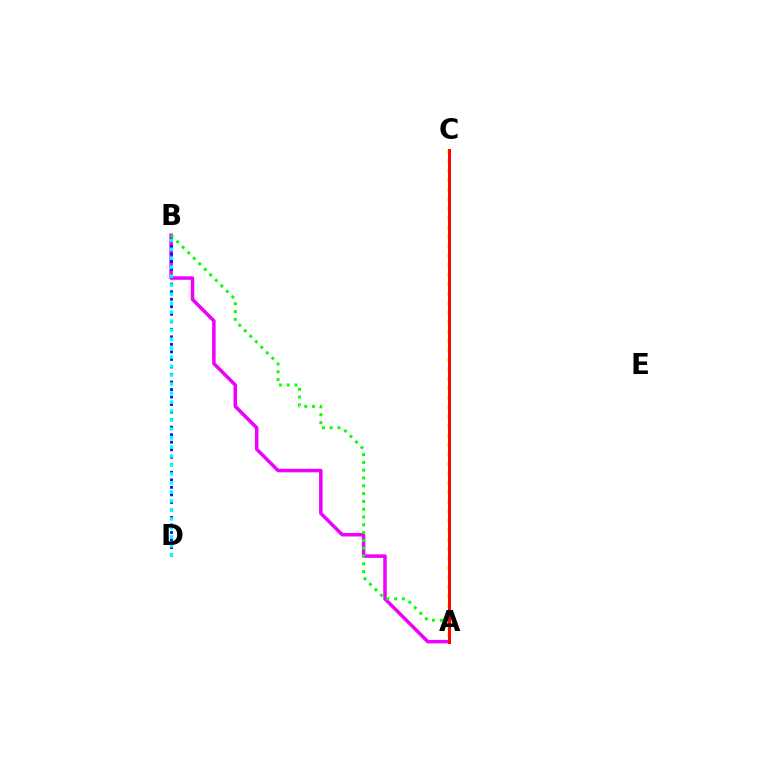{('A', 'B'): [{'color': '#ee00ff', 'line_style': 'solid', 'thickness': 2.52}, {'color': '#08ff00', 'line_style': 'dotted', 'thickness': 2.12}], ('B', 'D'): [{'color': '#0010ff', 'line_style': 'dotted', 'thickness': 2.04}, {'color': '#00fff6', 'line_style': 'dotted', 'thickness': 2.44}], ('A', 'C'): [{'color': '#fcf500', 'line_style': 'dotted', 'thickness': 2.57}, {'color': '#ff0000', 'line_style': 'solid', 'thickness': 2.09}]}